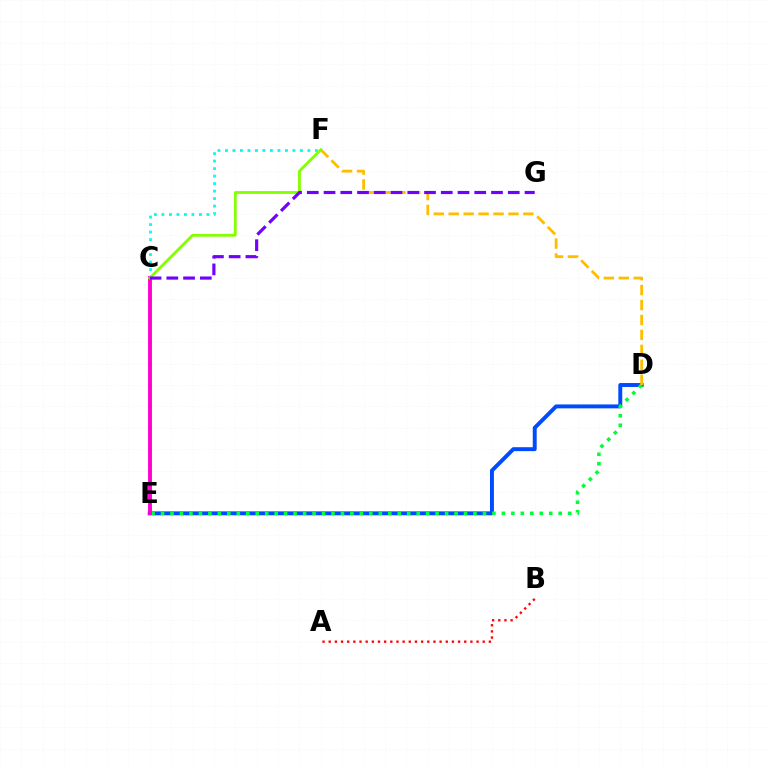{('A', 'B'): [{'color': '#ff0000', 'line_style': 'dotted', 'thickness': 1.67}], ('D', 'E'): [{'color': '#004bff', 'line_style': 'solid', 'thickness': 2.83}, {'color': '#00ff39', 'line_style': 'dotted', 'thickness': 2.57}], ('C', 'F'): [{'color': '#00fff6', 'line_style': 'dotted', 'thickness': 2.04}, {'color': '#84ff00', 'line_style': 'solid', 'thickness': 2.02}], ('D', 'F'): [{'color': '#ffbd00', 'line_style': 'dashed', 'thickness': 2.03}], ('C', 'E'): [{'color': '#ff00cf', 'line_style': 'solid', 'thickness': 2.8}], ('C', 'G'): [{'color': '#7200ff', 'line_style': 'dashed', 'thickness': 2.28}]}